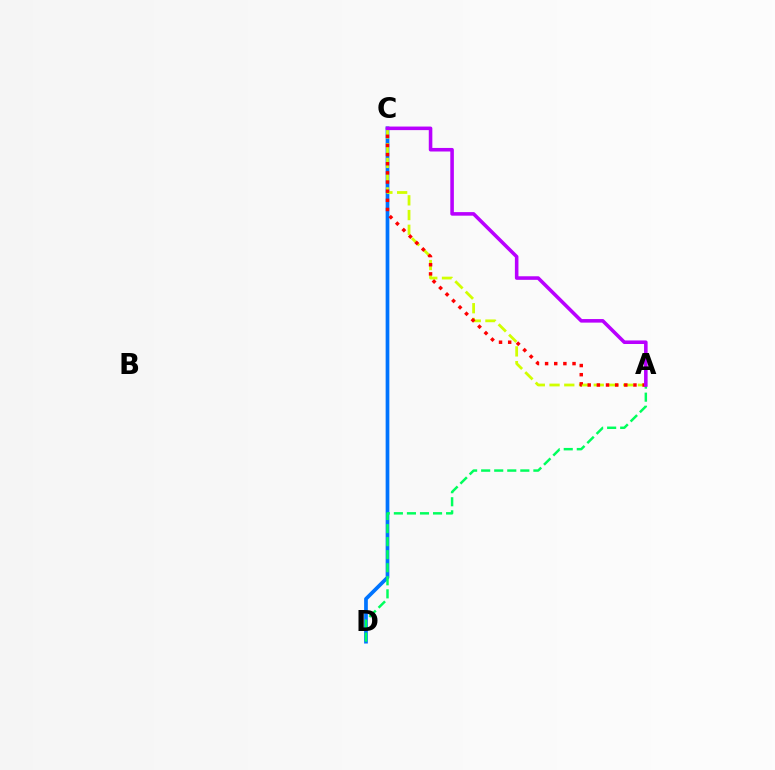{('C', 'D'): [{'color': '#0074ff', 'line_style': 'solid', 'thickness': 2.67}], ('A', 'C'): [{'color': '#d1ff00', 'line_style': 'dashed', 'thickness': 2.0}, {'color': '#ff0000', 'line_style': 'dotted', 'thickness': 2.49}, {'color': '#b900ff', 'line_style': 'solid', 'thickness': 2.56}], ('A', 'D'): [{'color': '#00ff5c', 'line_style': 'dashed', 'thickness': 1.77}]}